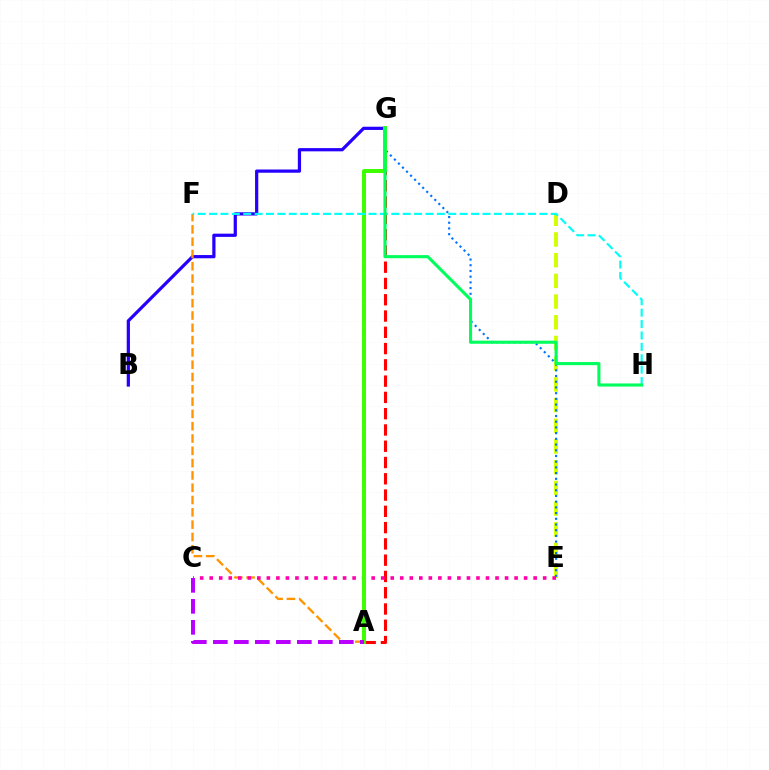{('A', 'G'): [{'color': '#ff0000', 'line_style': 'dashed', 'thickness': 2.21}, {'color': '#3dff00', 'line_style': 'solid', 'thickness': 2.86}], ('B', 'G'): [{'color': '#2500ff', 'line_style': 'solid', 'thickness': 2.32}], ('D', 'E'): [{'color': '#d1ff00', 'line_style': 'dashed', 'thickness': 2.81}], ('A', 'F'): [{'color': '#ff9400', 'line_style': 'dashed', 'thickness': 1.67}], ('C', 'E'): [{'color': '#ff00ac', 'line_style': 'dotted', 'thickness': 2.59}], ('E', 'G'): [{'color': '#0074ff', 'line_style': 'dotted', 'thickness': 1.55}], ('F', 'H'): [{'color': '#00fff6', 'line_style': 'dashed', 'thickness': 1.55}], ('A', 'C'): [{'color': '#b900ff', 'line_style': 'dashed', 'thickness': 2.85}], ('G', 'H'): [{'color': '#00ff5c', 'line_style': 'solid', 'thickness': 2.23}]}